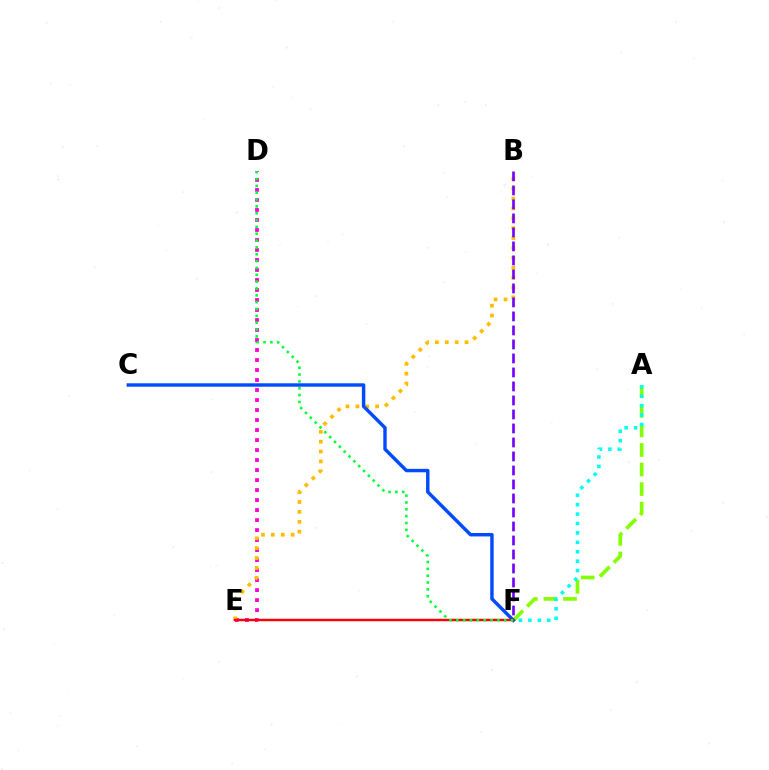{('D', 'E'): [{'color': '#ff00cf', 'line_style': 'dotted', 'thickness': 2.72}], ('A', 'F'): [{'color': '#84ff00', 'line_style': 'dashed', 'thickness': 2.66}, {'color': '#00fff6', 'line_style': 'dotted', 'thickness': 2.56}], ('B', 'E'): [{'color': '#ffbd00', 'line_style': 'dotted', 'thickness': 2.69}], ('B', 'F'): [{'color': '#7200ff', 'line_style': 'dashed', 'thickness': 1.9}], ('C', 'F'): [{'color': '#004bff', 'line_style': 'solid', 'thickness': 2.47}], ('E', 'F'): [{'color': '#ff0000', 'line_style': 'solid', 'thickness': 1.75}], ('D', 'F'): [{'color': '#00ff39', 'line_style': 'dotted', 'thickness': 1.86}]}